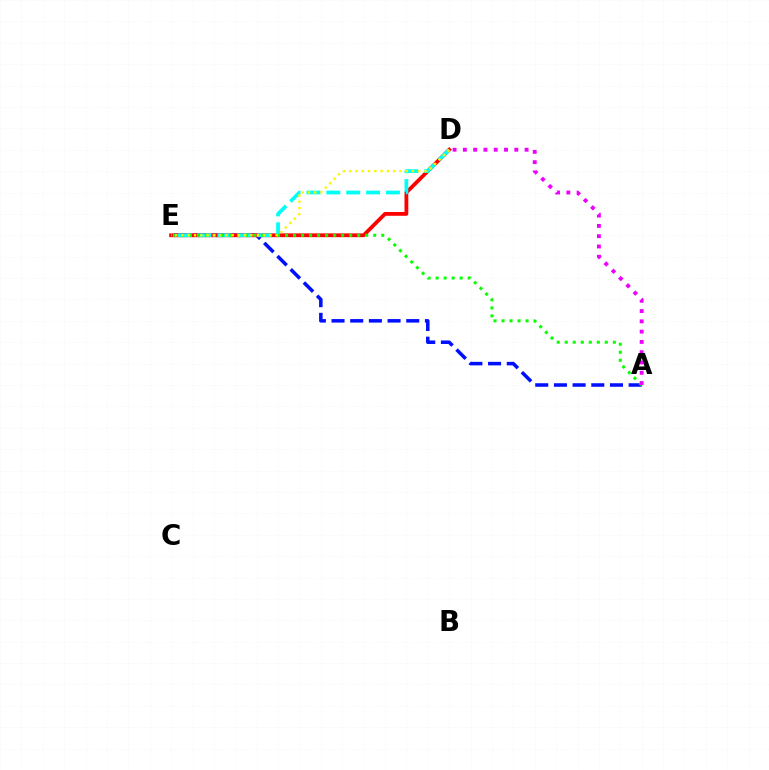{('A', 'E'): [{'color': '#0010ff', 'line_style': 'dashed', 'thickness': 2.54}, {'color': '#08ff00', 'line_style': 'dotted', 'thickness': 2.18}], ('D', 'E'): [{'color': '#ff0000', 'line_style': 'solid', 'thickness': 2.73}, {'color': '#00fff6', 'line_style': 'dashed', 'thickness': 2.7}, {'color': '#fcf500', 'line_style': 'dotted', 'thickness': 1.7}], ('A', 'D'): [{'color': '#ee00ff', 'line_style': 'dotted', 'thickness': 2.79}]}